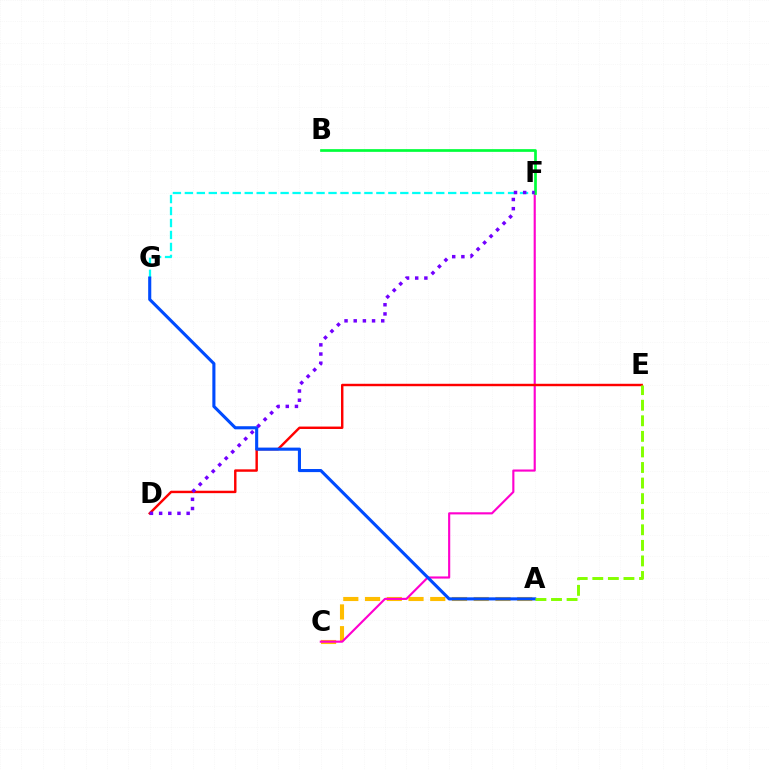{('F', 'G'): [{'color': '#00fff6', 'line_style': 'dashed', 'thickness': 1.63}], ('A', 'C'): [{'color': '#ffbd00', 'line_style': 'dashed', 'thickness': 2.95}], ('C', 'F'): [{'color': '#ff00cf', 'line_style': 'solid', 'thickness': 1.54}], ('D', 'E'): [{'color': '#ff0000', 'line_style': 'solid', 'thickness': 1.75}], ('B', 'F'): [{'color': '#00ff39', 'line_style': 'solid', 'thickness': 1.95}], ('A', 'G'): [{'color': '#004bff', 'line_style': 'solid', 'thickness': 2.23}], ('A', 'E'): [{'color': '#84ff00', 'line_style': 'dashed', 'thickness': 2.12}], ('D', 'F'): [{'color': '#7200ff', 'line_style': 'dotted', 'thickness': 2.49}]}